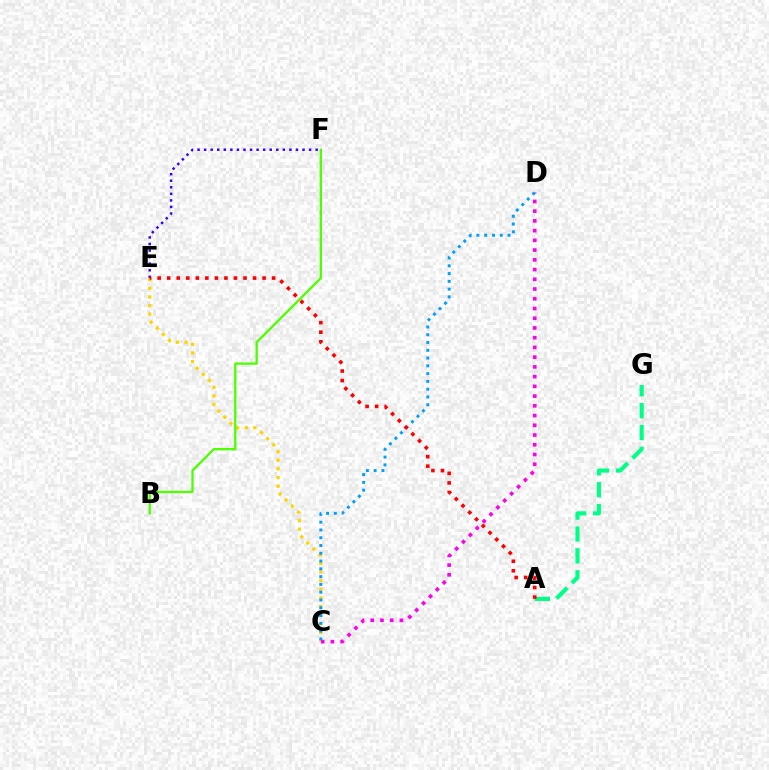{('C', 'E'): [{'color': '#ffd500', 'line_style': 'dotted', 'thickness': 2.34}], ('C', 'D'): [{'color': '#ff00ed', 'line_style': 'dotted', 'thickness': 2.64}, {'color': '#009eff', 'line_style': 'dotted', 'thickness': 2.11}], ('B', 'F'): [{'color': '#4fff00', 'line_style': 'solid', 'thickness': 1.67}], ('A', 'G'): [{'color': '#00ff86', 'line_style': 'dashed', 'thickness': 2.97}], ('E', 'F'): [{'color': '#3700ff', 'line_style': 'dotted', 'thickness': 1.78}], ('A', 'E'): [{'color': '#ff0000', 'line_style': 'dotted', 'thickness': 2.59}]}